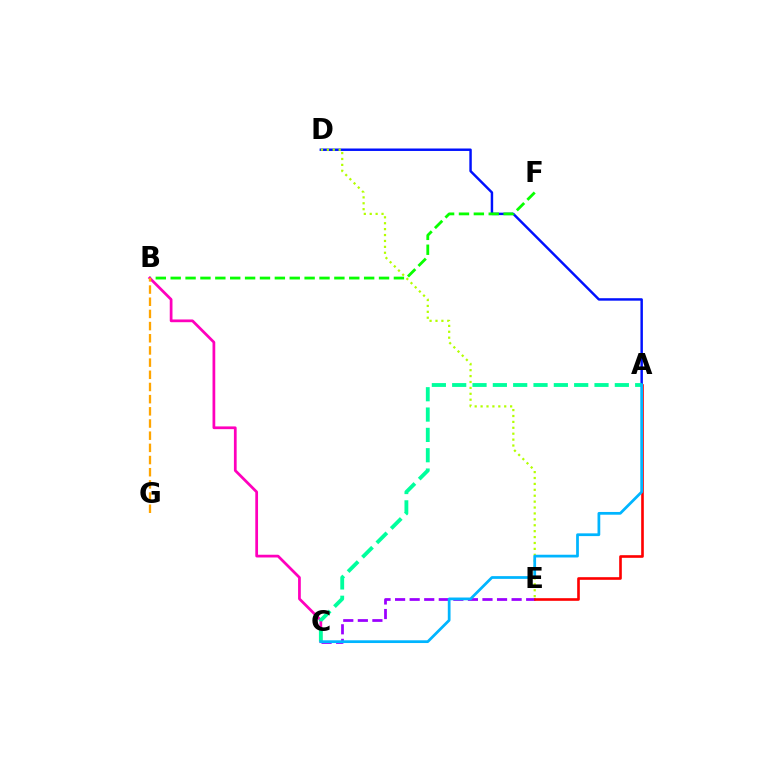{('A', 'D'): [{'color': '#0010ff', 'line_style': 'solid', 'thickness': 1.77}], ('B', 'F'): [{'color': '#08ff00', 'line_style': 'dashed', 'thickness': 2.02}], ('C', 'E'): [{'color': '#9b00ff', 'line_style': 'dashed', 'thickness': 1.98}], ('B', 'C'): [{'color': '#ff00bd', 'line_style': 'solid', 'thickness': 1.97}], ('A', 'E'): [{'color': '#ff0000', 'line_style': 'solid', 'thickness': 1.89}], ('B', 'G'): [{'color': '#ffa500', 'line_style': 'dashed', 'thickness': 1.65}], ('A', 'C'): [{'color': '#00ff9d', 'line_style': 'dashed', 'thickness': 2.76}, {'color': '#00b5ff', 'line_style': 'solid', 'thickness': 1.98}], ('D', 'E'): [{'color': '#b3ff00', 'line_style': 'dotted', 'thickness': 1.6}]}